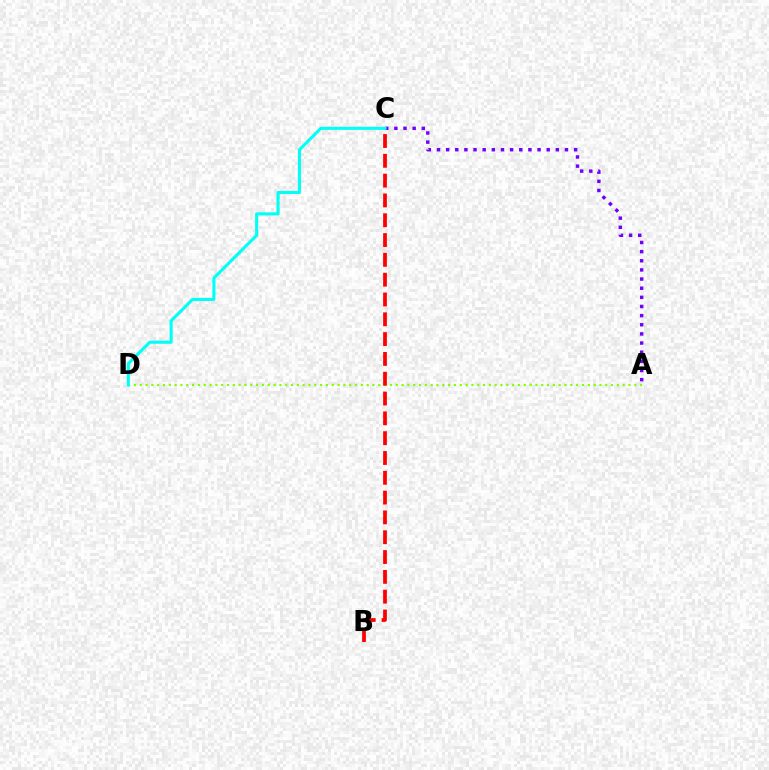{('A', 'D'): [{'color': '#84ff00', 'line_style': 'dotted', 'thickness': 1.58}], ('B', 'C'): [{'color': '#ff0000', 'line_style': 'dashed', 'thickness': 2.69}], ('A', 'C'): [{'color': '#7200ff', 'line_style': 'dotted', 'thickness': 2.48}], ('C', 'D'): [{'color': '#00fff6', 'line_style': 'solid', 'thickness': 2.22}]}